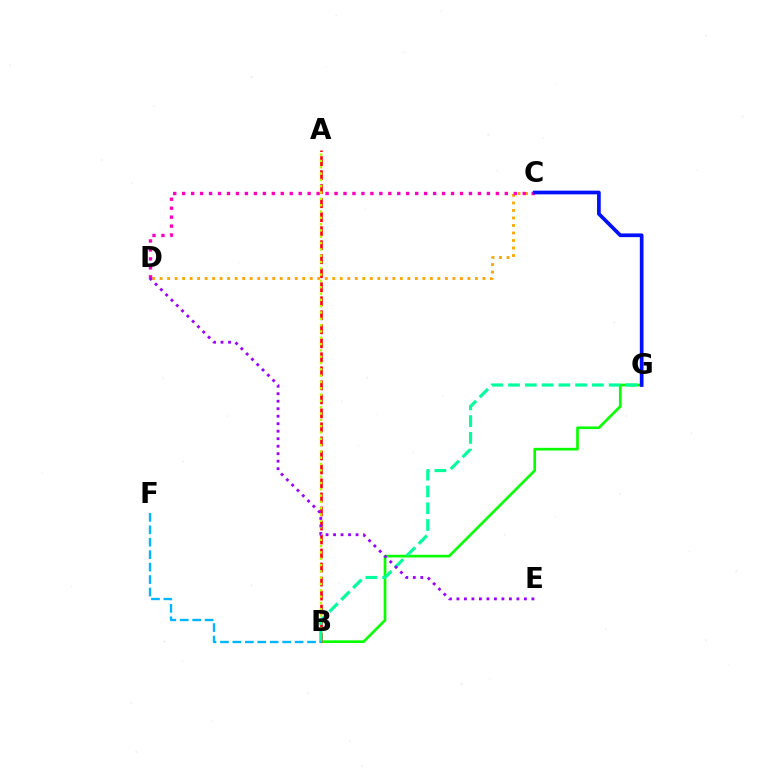{('C', 'D'): [{'color': '#ffa500', 'line_style': 'dotted', 'thickness': 2.04}, {'color': '#ff00bd', 'line_style': 'dotted', 'thickness': 2.43}], ('B', 'G'): [{'color': '#08ff00', 'line_style': 'solid', 'thickness': 1.93}, {'color': '#00ff9d', 'line_style': 'dashed', 'thickness': 2.28}], ('A', 'B'): [{'color': '#ff0000', 'line_style': 'dashed', 'thickness': 1.9}, {'color': '#b3ff00', 'line_style': 'dotted', 'thickness': 1.72}], ('C', 'G'): [{'color': '#0010ff', 'line_style': 'solid', 'thickness': 2.66}], ('D', 'E'): [{'color': '#9b00ff', 'line_style': 'dotted', 'thickness': 2.04}], ('B', 'F'): [{'color': '#00b5ff', 'line_style': 'dashed', 'thickness': 1.69}]}